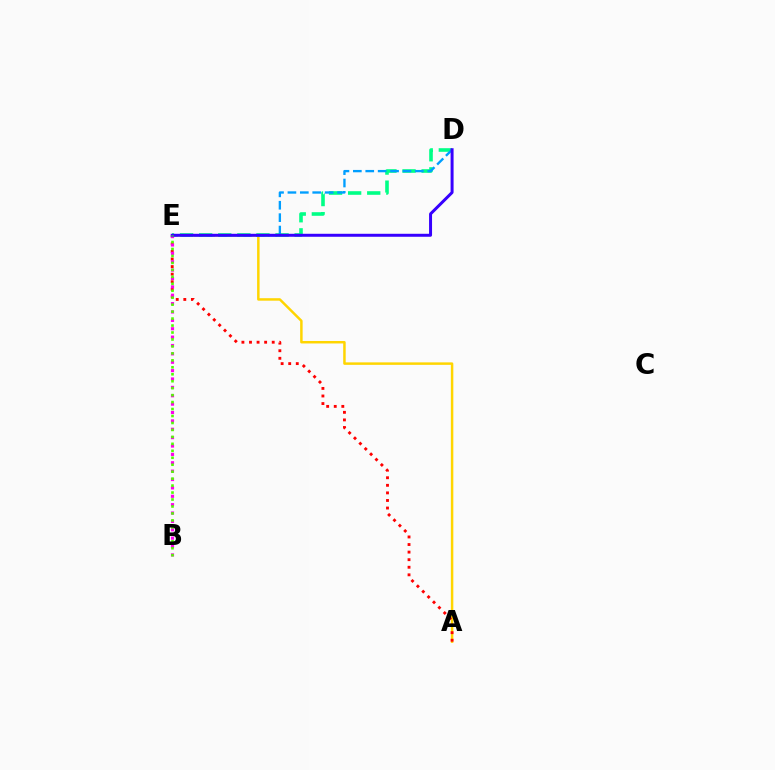{('A', 'E'): [{'color': '#ffd500', 'line_style': 'solid', 'thickness': 1.78}, {'color': '#ff0000', 'line_style': 'dotted', 'thickness': 2.06}], ('B', 'E'): [{'color': '#ff00ed', 'line_style': 'dotted', 'thickness': 2.28}, {'color': '#4fff00', 'line_style': 'dotted', 'thickness': 1.89}], ('D', 'E'): [{'color': '#00ff86', 'line_style': 'dashed', 'thickness': 2.59}, {'color': '#009eff', 'line_style': 'dashed', 'thickness': 1.68}, {'color': '#3700ff', 'line_style': 'solid', 'thickness': 2.15}]}